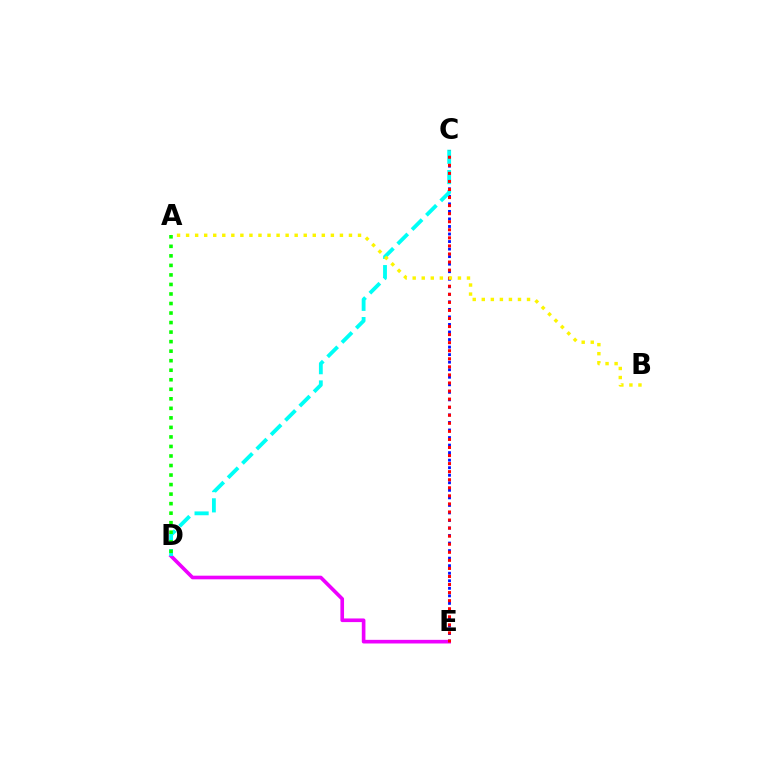{('C', 'E'): [{'color': '#0010ff', 'line_style': 'dotted', 'thickness': 2.05}, {'color': '#ff0000', 'line_style': 'dotted', 'thickness': 2.19}], ('D', 'E'): [{'color': '#ee00ff', 'line_style': 'solid', 'thickness': 2.62}], ('C', 'D'): [{'color': '#00fff6', 'line_style': 'dashed', 'thickness': 2.75}], ('A', 'D'): [{'color': '#08ff00', 'line_style': 'dotted', 'thickness': 2.59}], ('A', 'B'): [{'color': '#fcf500', 'line_style': 'dotted', 'thickness': 2.46}]}